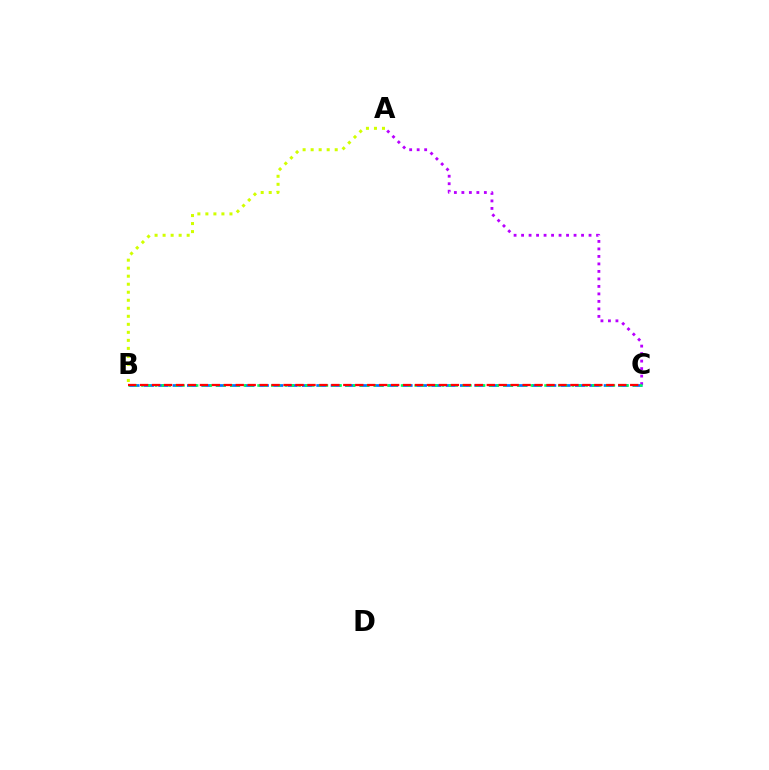{('A', 'B'): [{'color': '#d1ff00', 'line_style': 'dotted', 'thickness': 2.18}], ('B', 'C'): [{'color': '#0074ff', 'line_style': 'dashed', 'thickness': 1.95}, {'color': '#00ff5c', 'line_style': 'dotted', 'thickness': 1.86}, {'color': '#ff0000', 'line_style': 'dashed', 'thickness': 1.62}], ('A', 'C'): [{'color': '#b900ff', 'line_style': 'dotted', 'thickness': 2.04}]}